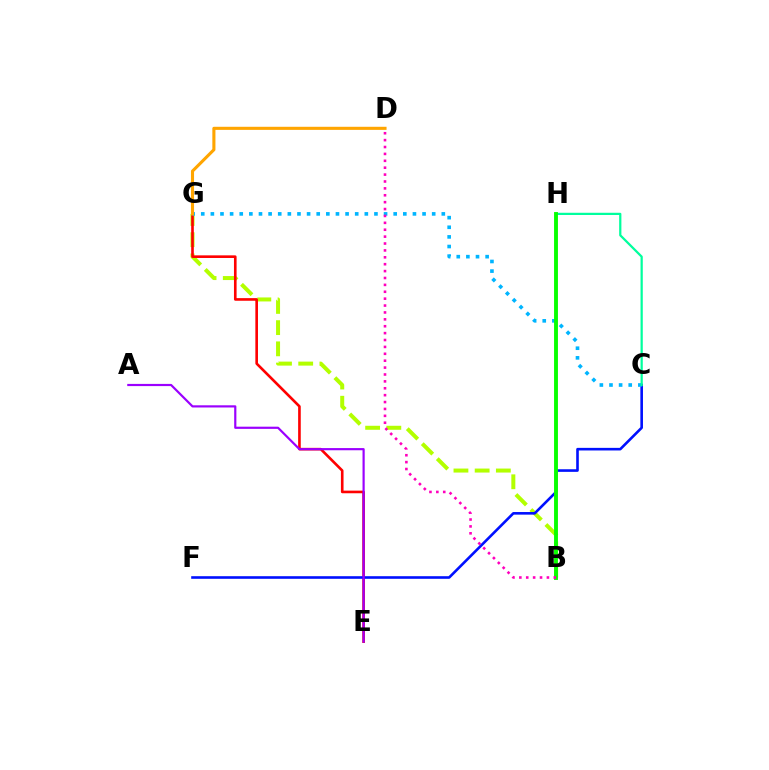{('B', 'G'): [{'color': '#b3ff00', 'line_style': 'dashed', 'thickness': 2.88}], ('E', 'G'): [{'color': '#ff0000', 'line_style': 'solid', 'thickness': 1.89}], ('C', 'F'): [{'color': '#0010ff', 'line_style': 'solid', 'thickness': 1.88}], ('C', 'G'): [{'color': '#00b5ff', 'line_style': 'dotted', 'thickness': 2.61}], ('C', 'H'): [{'color': '#00ff9d', 'line_style': 'solid', 'thickness': 1.61}], ('A', 'E'): [{'color': '#9b00ff', 'line_style': 'solid', 'thickness': 1.57}], ('B', 'H'): [{'color': '#08ff00', 'line_style': 'solid', 'thickness': 2.8}], ('D', 'G'): [{'color': '#ffa500', 'line_style': 'solid', 'thickness': 2.23}], ('B', 'D'): [{'color': '#ff00bd', 'line_style': 'dotted', 'thickness': 1.87}]}